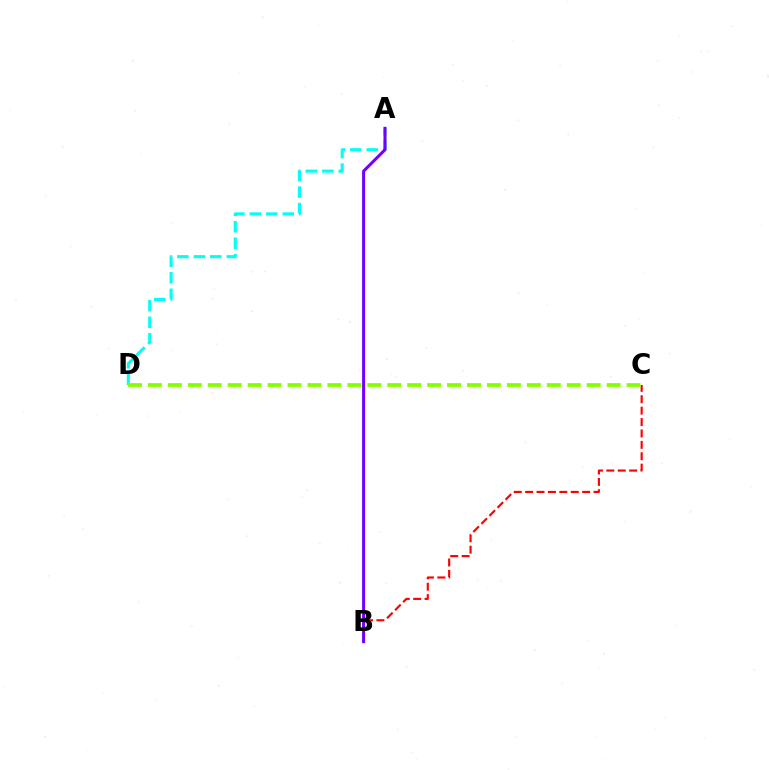{('B', 'C'): [{'color': '#ff0000', 'line_style': 'dashed', 'thickness': 1.55}], ('A', 'D'): [{'color': '#00fff6', 'line_style': 'dashed', 'thickness': 2.24}], ('A', 'B'): [{'color': '#7200ff', 'line_style': 'solid', 'thickness': 2.18}], ('C', 'D'): [{'color': '#84ff00', 'line_style': 'dashed', 'thickness': 2.71}]}